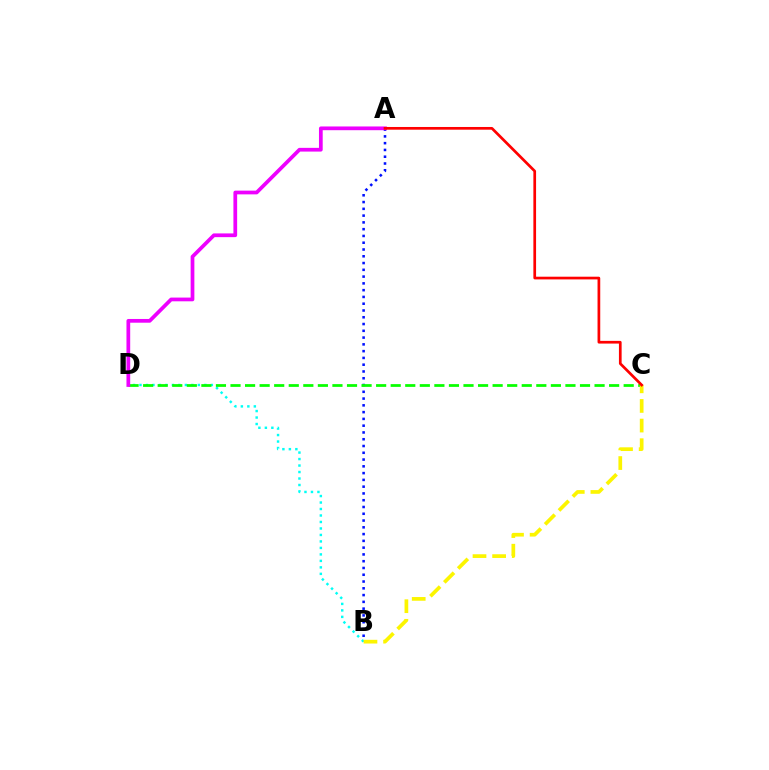{('A', 'B'): [{'color': '#0010ff', 'line_style': 'dotted', 'thickness': 1.84}], ('B', 'D'): [{'color': '#00fff6', 'line_style': 'dotted', 'thickness': 1.76}], ('C', 'D'): [{'color': '#08ff00', 'line_style': 'dashed', 'thickness': 1.98}], ('A', 'D'): [{'color': '#ee00ff', 'line_style': 'solid', 'thickness': 2.69}], ('B', 'C'): [{'color': '#fcf500', 'line_style': 'dashed', 'thickness': 2.67}], ('A', 'C'): [{'color': '#ff0000', 'line_style': 'solid', 'thickness': 1.95}]}